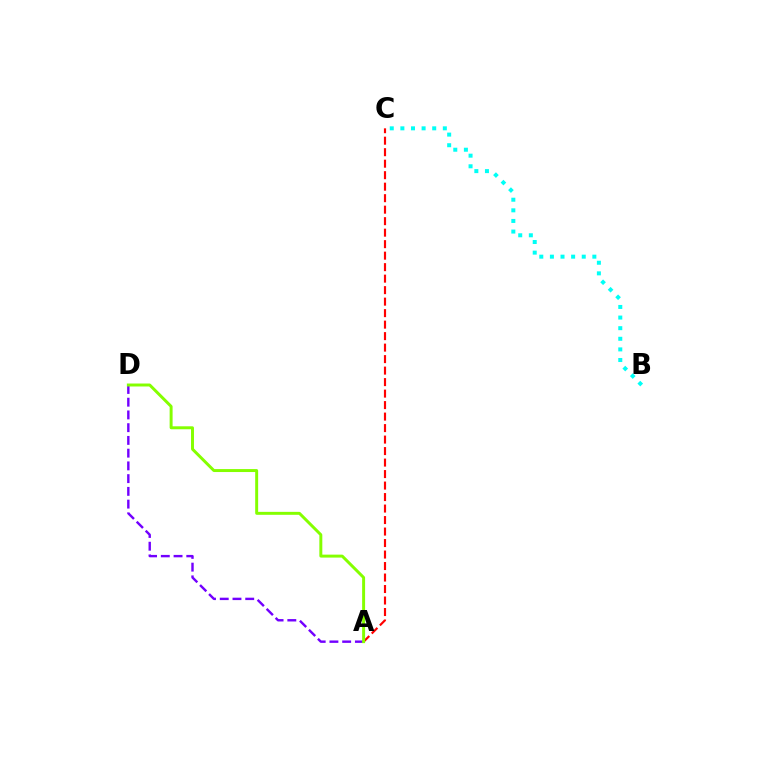{('A', 'C'): [{'color': '#ff0000', 'line_style': 'dashed', 'thickness': 1.56}], ('B', 'C'): [{'color': '#00fff6', 'line_style': 'dotted', 'thickness': 2.88}], ('A', 'D'): [{'color': '#7200ff', 'line_style': 'dashed', 'thickness': 1.73}, {'color': '#84ff00', 'line_style': 'solid', 'thickness': 2.13}]}